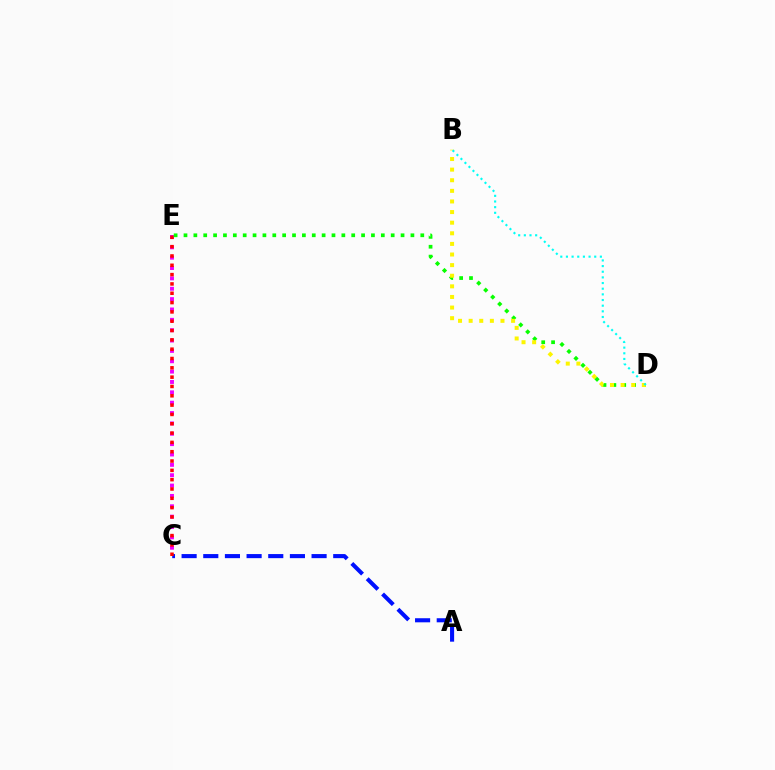{('C', 'E'): [{'color': '#ee00ff', 'line_style': 'dotted', 'thickness': 2.81}, {'color': '#ff0000', 'line_style': 'dotted', 'thickness': 2.53}], ('A', 'C'): [{'color': '#0010ff', 'line_style': 'dashed', 'thickness': 2.94}], ('D', 'E'): [{'color': '#08ff00', 'line_style': 'dotted', 'thickness': 2.68}], ('B', 'D'): [{'color': '#fcf500', 'line_style': 'dotted', 'thickness': 2.88}, {'color': '#00fff6', 'line_style': 'dotted', 'thickness': 1.54}]}